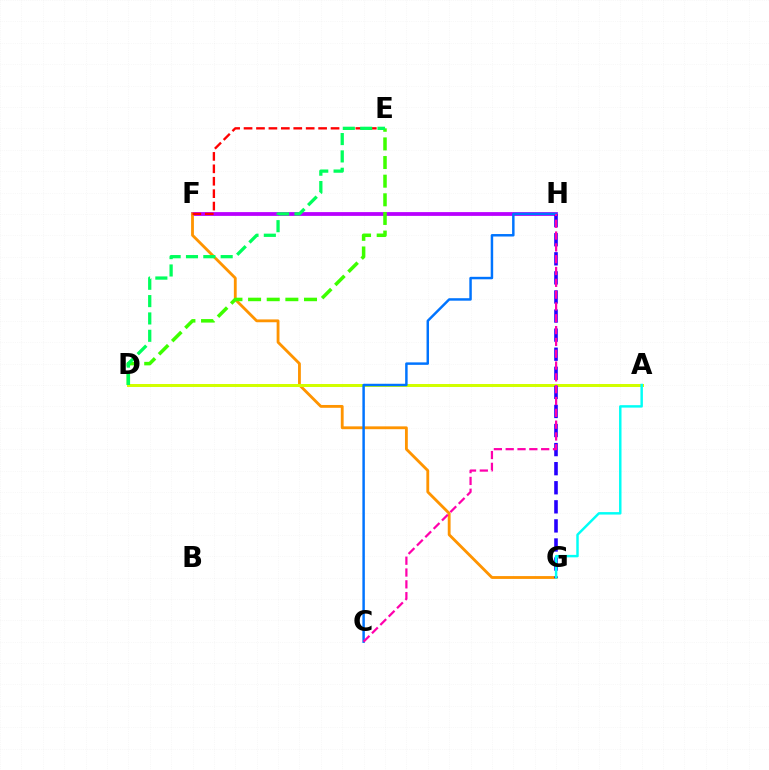{('F', 'H'): [{'color': '#b900ff', 'line_style': 'solid', 'thickness': 2.72}], ('F', 'G'): [{'color': '#ff9400', 'line_style': 'solid', 'thickness': 2.04}], ('E', 'F'): [{'color': '#ff0000', 'line_style': 'dashed', 'thickness': 1.69}], ('A', 'D'): [{'color': '#d1ff00', 'line_style': 'solid', 'thickness': 2.16}], ('G', 'H'): [{'color': '#2500ff', 'line_style': 'dashed', 'thickness': 2.59}], ('C', 'H'): [{'color': '#0074ff', 'line_style': 'solid', 'thickness': 1.78}, {'color': '#ff00ac', 'line_style': 'dashed', 'thickness': 1.61}], ('A', 'G'): [{'color': '#00fff6', 'line_style': 'solid', 'thickness': 1.77}], ('D', 'E'): [{'color': '#3dff00', 'line_style': 'dashed', 'thickness': 2.53}, {'color': '#00ff5c', 'line_style': 'dashed', 'thickness': 2.36}]}